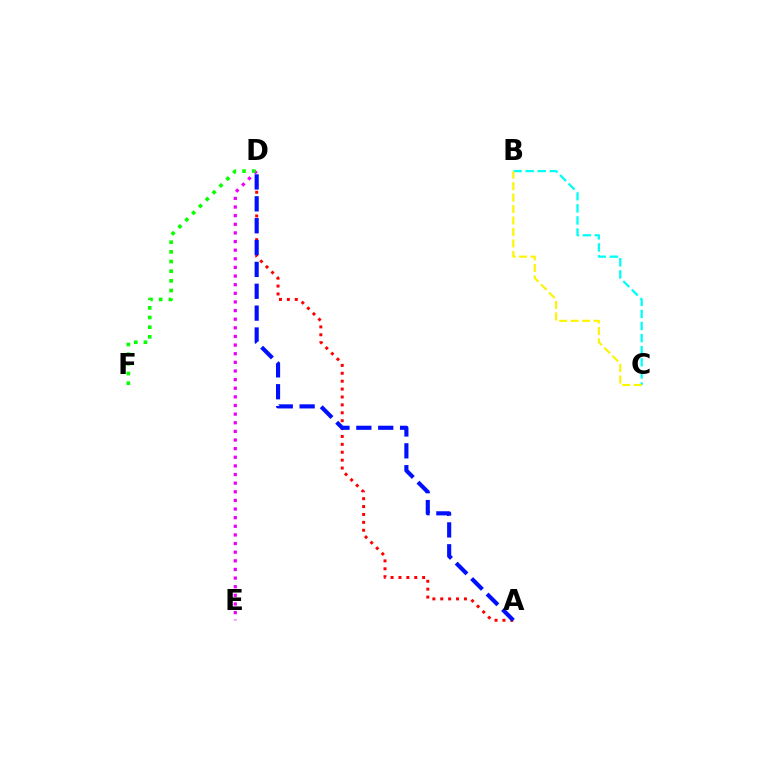{('D', 'E'): [{'color': '#ee00ff', 'line_style': 'dotted', 'thickness': 2.34}], ('B', 'C'): [{'color': '#00fff6', 'line_style': 'dashed', 'thickness': 1.64}, {'color': '#fcf500', 'line_style': 'dashed', 'thickness': 1.56}], ('D', 'F'): [{'color': '#08ff00', 'line_style': 'dotted', 'thickness': 2.63}], ('A', 'D'): [{'color': '#ff0000', 'line_style': 'dotted', 'thickness': 2.15}, {'color': '#0010ff', 'line_style': 'dashed', 'thickness': 2.97}]}